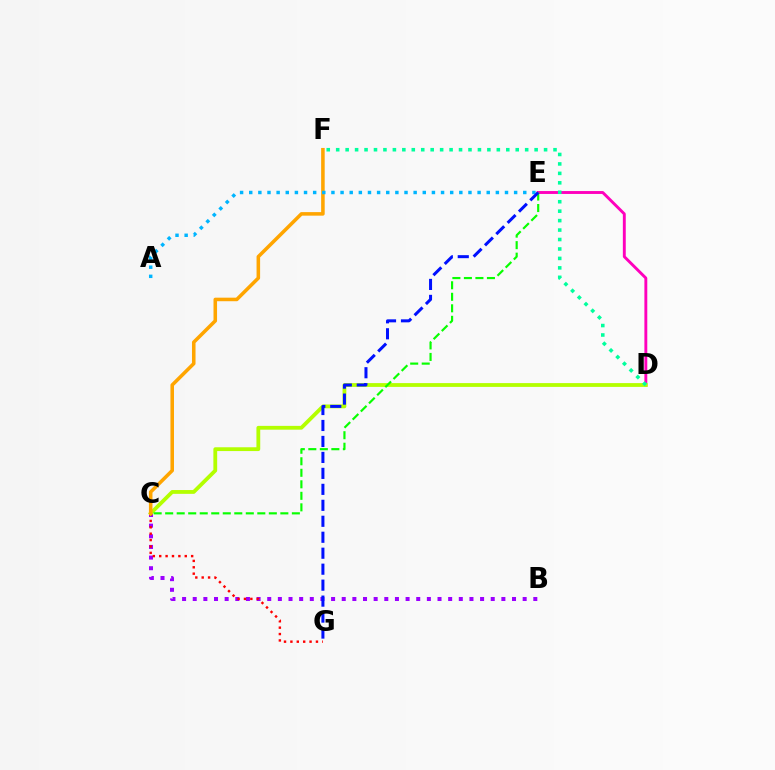{('D', 'E'): [{'color': '#ff00bd', 'line_style': 'solid', 'thickness': 2.09}], ('B', 'C'): [{'color': '#9b00ff', 'line_style': 'dotted', 'thickness': 2.89}], ('C', 'G'): [{'color': '#ff0000', 'line_style': 'dotted', 'thickness': 1.74}], ('C', 'D'): [{'color': '#b3ff00', 'line_style': 'solid', 'thickness': 2.73}], ('C', 'E'): [{'color': '#08ff00', 'line_style': 'dashed', 'thickness': 1.56}], ('C', 'F'): [{'color': '#ffa500', 'line_style': 'solid', 'thickness': 2.55}], ('A', 'E'): [{'color': '#00b5ff', 'line_style': 'dotted', 'thickness': 2.48}], ('E', 'G'): [{'color': '#0010ff', 'line_style': 'dashed', 'thickness': 2.17}], ('D', 'F'): [{'color': '#00ff9d', 'line_style': 'dotted', 'thickness': 2.57}]}